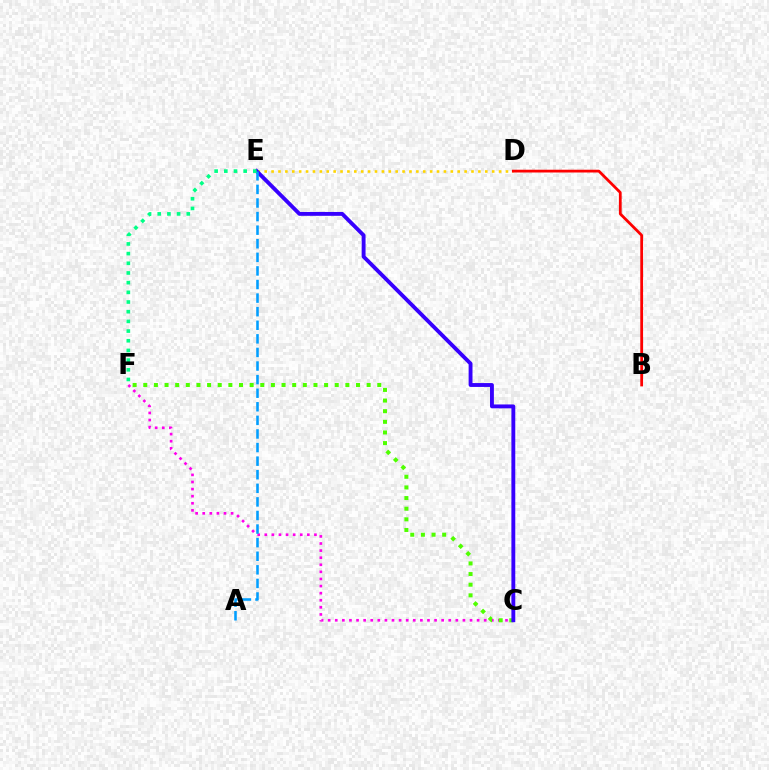{('C', 'F'): [{'color': '#ff00ed', 'line_style': 'dotted', 'thickness': 1.93}, {'color': '#4fff00', 'line_style': 'dotted', 'thickness': 2.89}], ('D', 'E'): [{'color': '#ffd500', 'line_style': 'dotted', 'thickness': 1.87}], ('B', 'D'): [{'color': '#ff0000', 'line_style': 'solid', 'thickness': 2.0}], ('C', 'E'): [{'color': '#3700ff', 'line_style': 'solid', 'thickness': 2.79}], ('A', 'E'): [{'color': '#009eff', 'line_style': 'dashed', 'thickness': 1.85}], ('E', 'F'): [{'color': '#00ff86', 'line_style': 'dotted', 'thickness': 2.63}]}